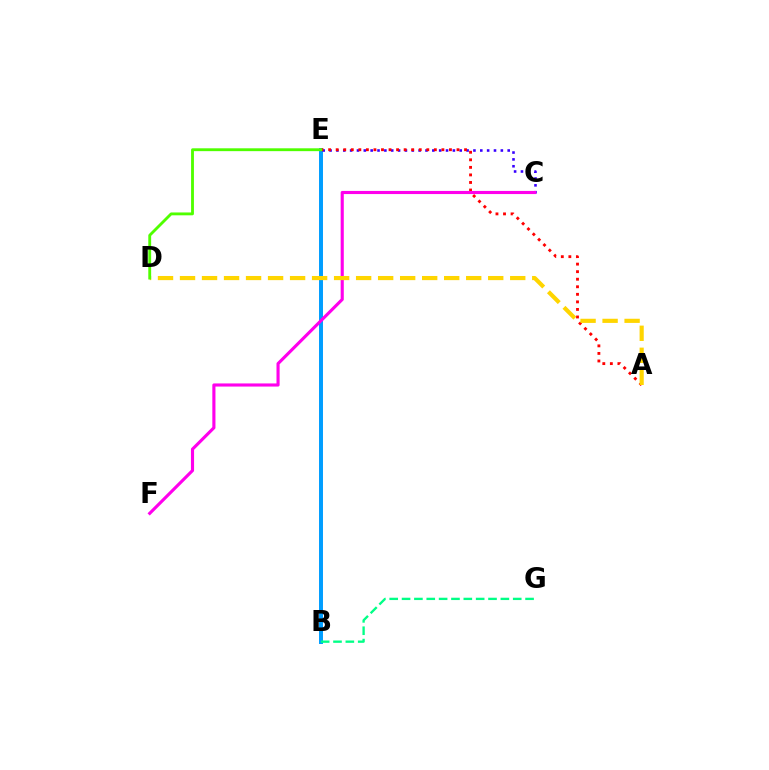{('B', 'E'): [{'color': '#009eff', 'line_style': 'solid', 'thickness': 2.85}], ('C', 'E'): [{'color': '#3700ff', 'line_style': 'dotted', 'thickness': 1.86}], ('A', 'E'): [{'color': '#ff0000', 'line_style': 'dotted', 'thickness': 2.05}], ('C', 'F'): [{'color': '#ff00ed', 'line_style': 'solid', 'thickness': 2.25}], ('A', 'D'): [{'color': '#ffd500', 'line_style': 'dashed', 'thickness': 2.99}], ('D', 'E'): [{'color': '#4fff00', 'line_style': 'solid', 'thickness': 2.05}], ('B', 'G'): [{'color': '#00ff86', 'line_style': 'dashed', 'thickness': 1.68}]}